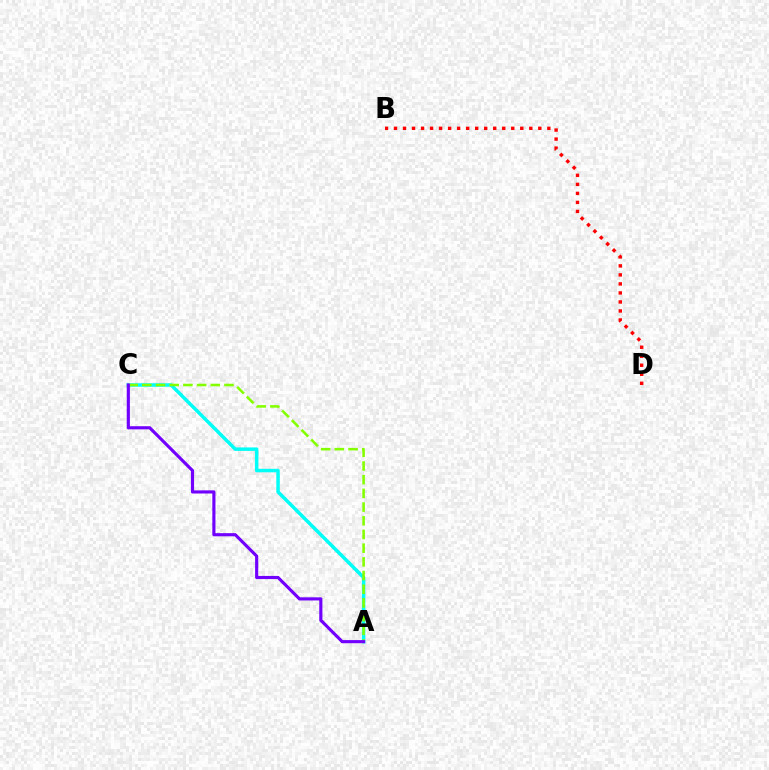{('A', 'C'): [{'color': '#00fff6', 'line_style': 'solid', 'thickness': 2.5}, {'color': '#84ff00', 'line_style': 'dashed', 'thickness': 1.86}, {'color': '#7200ff', 'line_style': 'solid', 'thickness': 2.26}], ('B', 'D'): [{'color': '#ff0000', 'line_style': 'dotted', 'thickness': 2.45}]}